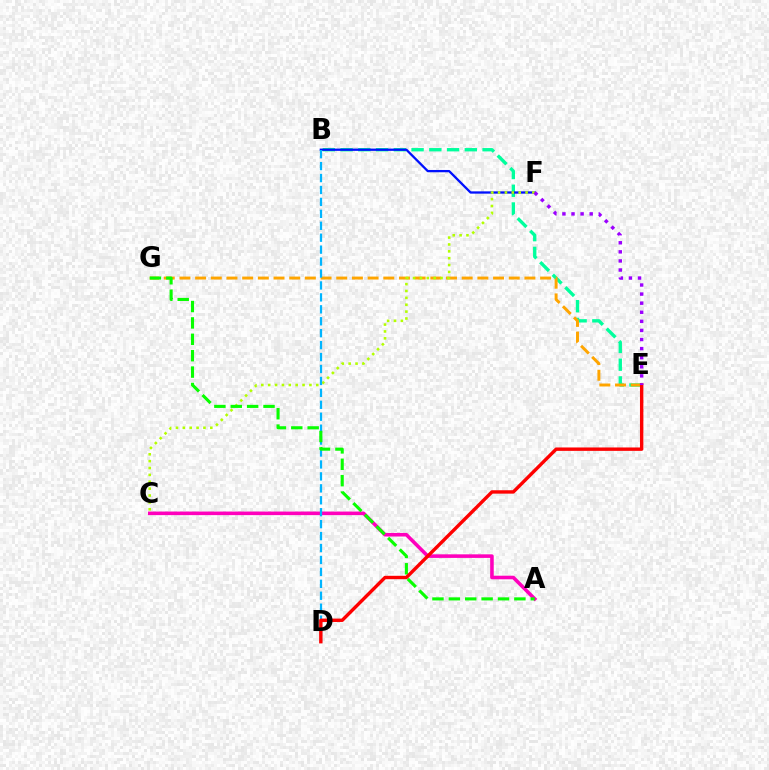{('B', 'E'): [{'color': '#00ff9d', 'line_style': 'dashed', 'thickness': 2.41}], ('A', 'C'): [{'color': '#ff00bd', 'line_style': 'solid', 'thickness': 2.58}], ('B', 'F'): [{'color': '#0010ff', 'line_style': 'solid', 'thickness': 1.65}], ('E', 'G'): [{'color': '#ffa500', 'line_style': 'dashed', 'thickness': 2.13}], ('C', 'F'): [{'color': '#b3ff00', 'line_style': 'dotted', 'thickness': 1.87}], ('B', 'D'): [{'color': '#00b5ff', 'line_style': 'dashed', 'thickness': 1.62}], ('A', 'G'): [{'color': '#08ff00', 'line_style': 'dashed', 'thickness': 2.23}], ('D', 'E'): [{'color': '#ff0000', 'line_style': 'solid', 'thickness': 2.45}], ('E', 'F'): [{'color': '#9b00ff', 'line_style': 'dotted', 'thickness': 2.47}]}